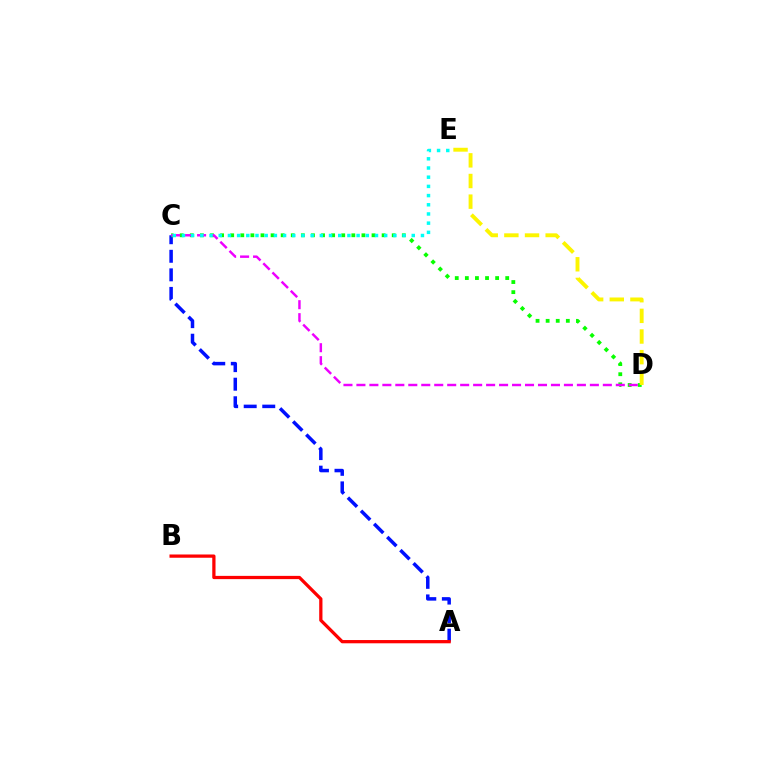{('A', 'C'): [{'color': '#0010ff', 'line_style': 'dashed', 'thickness': 2.52}], ('C', 'D'): [{'color': '#08ff00', 'line_style': 'dotted', 'thickness': 2.74}, {'color': '#ee00ff', 'line_style': 'dashed', 'thickness': 1.76}], ('A', 'B'): [{'color': '#ff0000', 'line_style': 'solid', 'thickness': 2.34}], ('D', 'E'): [{'color': '#fcf500', 'line_style': 'dashed', 'thickness': 2.8}], ('C', 'E'): [{'color': '#00fff6', 'line_style': 'dotted', 'thickness': 2.5}]}